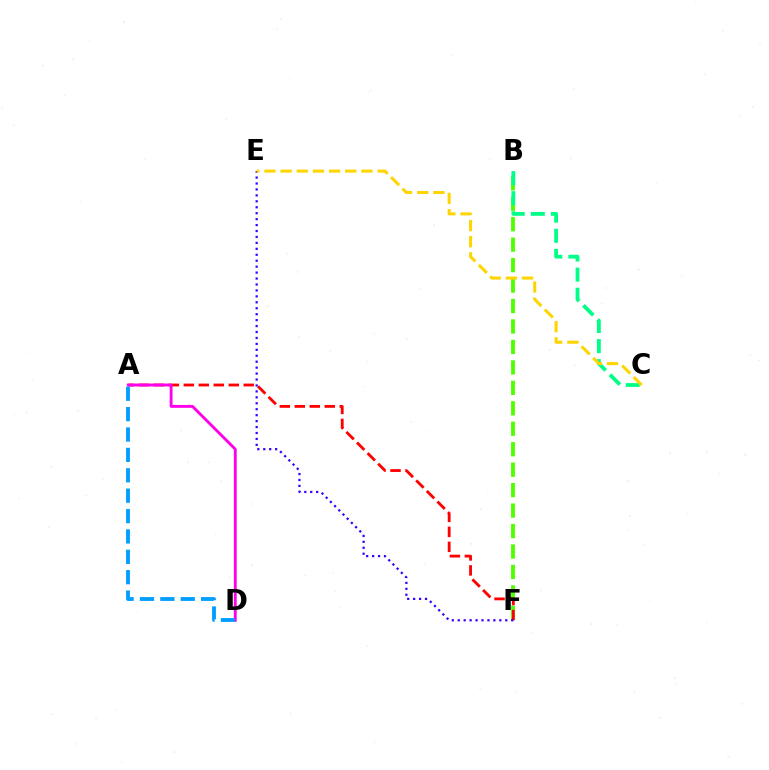{('B', 'F'): [{'color': '#4fff00', 'line_style': 'dashed', 'thickness': 2.78}], ('A', 'F'): [{'color': '#ff0000', 'line_style': 'dashed', 'thickness': 2.04}], ('A', 'D'): [{'color': '#ff00ed', 'line_style': 'solid', 'thickness': 2.07}, {'color': '#009eff', 'line_style': 'dashed', 'thickness': 2.77}], ('E', 'F'): [{'color': '#3700ff', 'line_style': 'dotted', 'thickness': 1.61}], ('B', 'C'): [{'color': '#00ff86', 'line_style': 'dashed', 'thickness': 2.73}], ('C', 'E'): [{'color': '#ffd500', 'line_style': 'dashed', 'thickness': 2.2}]}